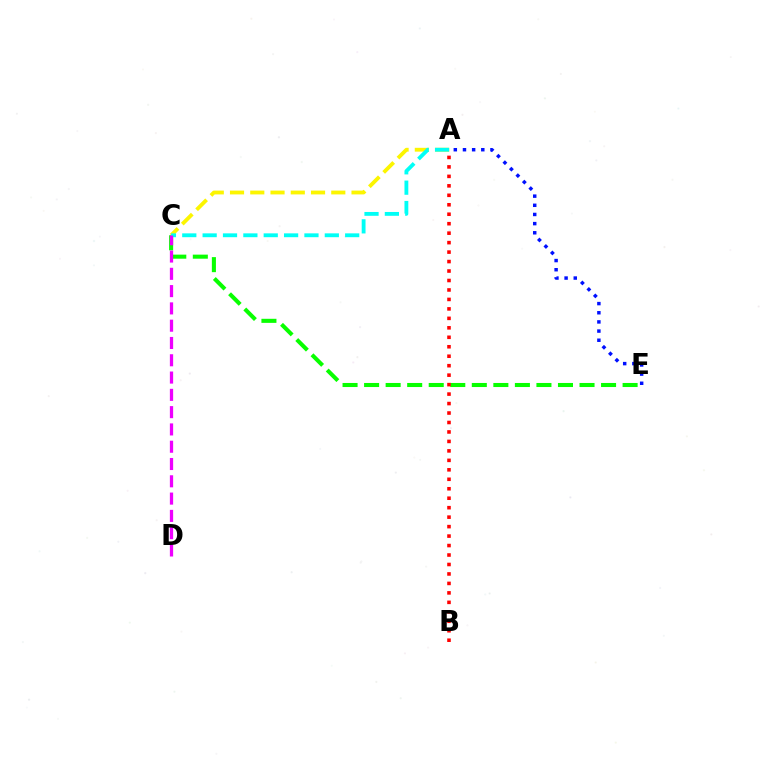{('A', 'C'): [{'color': '#fcf500', 'line_style': 'dashed', 'thickness': 2.75}, {'color': '#00fff6', 'line_style': 'dashed', 'thickness': 2.77}], ('A', 'E'): [{'color': '#0010ff', 'line_style': 'dotted', 'thickness': 2.49}], ('C', 'E'): [{'color': '#08ff00', 'line_style': 'dashed', 'thickness': 2.93}], ('C', 'D'): [{'color': '#ee00ff', 'line_style': 'dashed', 'thickness': 2.35}], ('A', 'B'): [{'color': '#ff0000', 'line_style': 'dotted', 'thickness': 2.57}]}